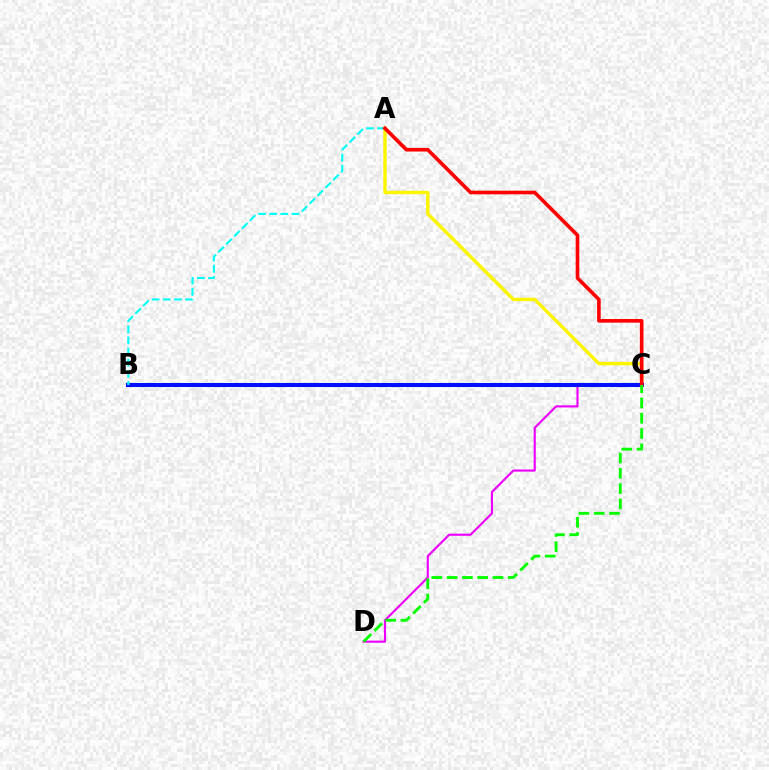{('A', 'C'): [{'color': '#fcf500', 'line_style': 'solid', 'thickness': 2.46}, {'color': '#ff0000', 'line_style': 'solid', 'thickness': 2.61}], ('C', 'D'): [{'color': '#ee00ff', 'line_style': 'solid', 'thickness': 1.54}, {'color': '#08ff00', 'line_style': 'dashed', 'thickness': 2.08}], ('B', 'C'): [{'color': '#0010ff', 'line_style': 'solid', 'thickness': 2.92}], ('A', 'B'): [{'color': '#00fff6', 'line_style': 'dashed', 'thickness': 1.51}]}